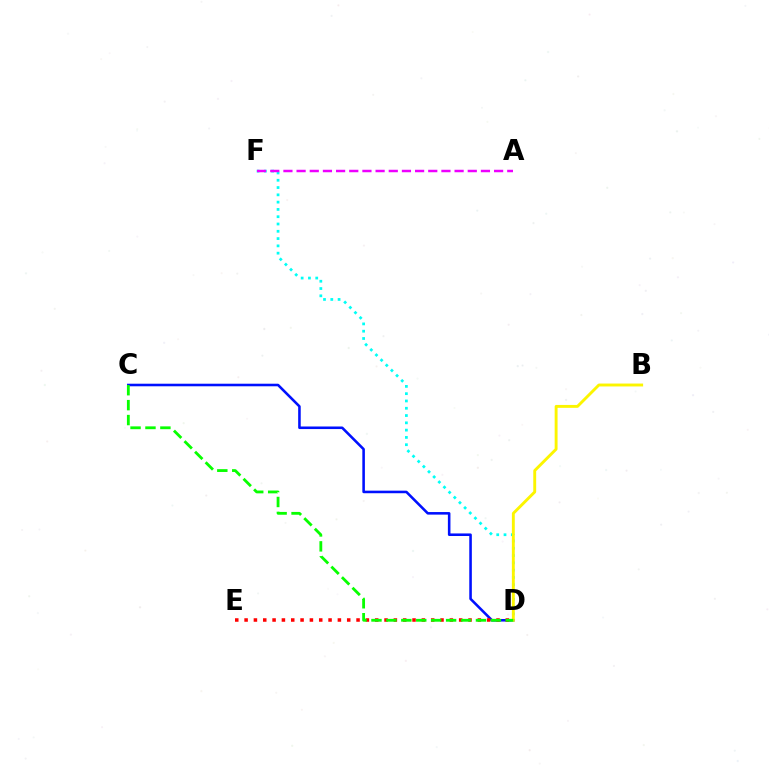{('D', 'F'): [{'color': '#00fff6', 'line_style': 'dotted', 'thickness': 1.98}], ('C', 'D'): [{'color': '#0010ff', 'line_style': 'solid', 'thickness': 1.85}, {'color': '#08ff00', 'line_style': 'dashed', 'thickness': 2.03}], ('D', 'E'): [{'color': '#ff0000', 'line_style': 'dotted', 'thickness': 2.53}], ('A', 'F'): [{'color': '#ee00ff', 'line_style': 'dashed', 'thickness': 1.79}], ('B', 'D'): [{'color': '#fcf500', 'line_style': 'solid', 'thickness': 2.08}]}